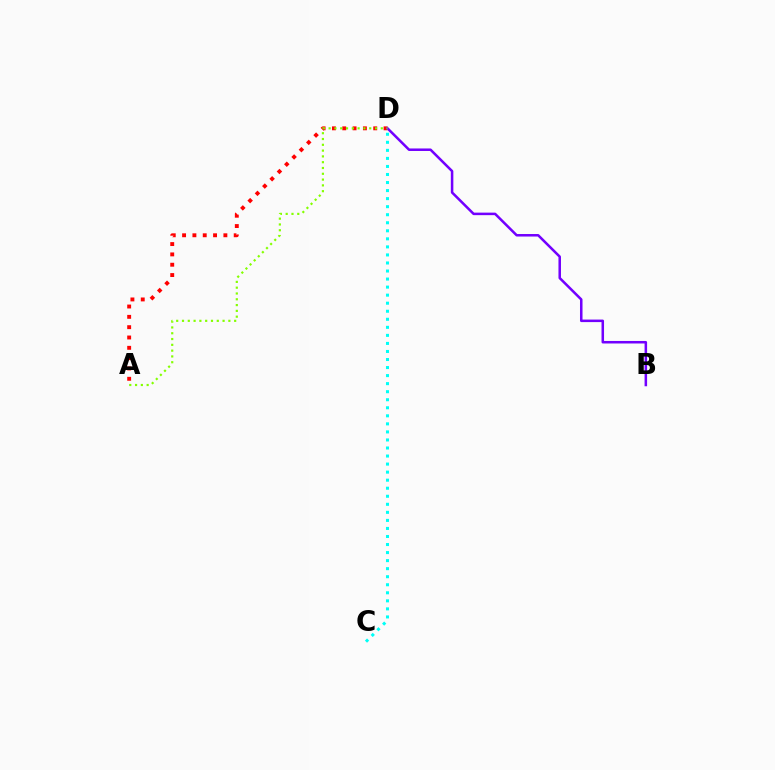{('A', 'D'): [{'color': '#ff0000', 'line_style': 'dotted', 'thickness': 2.81}, {'color': '#84ff00', 'line_style': 'dotted', 'thickness': 1.57}], ('C', 'D'): [{'color': '#00fff6', 'line_style': 'dotted', 'thickness': 2.19}], ('B', 'D'): [{'color': '#7200ff', 'line_style': 'solid', 'thickness': 1.82}]}